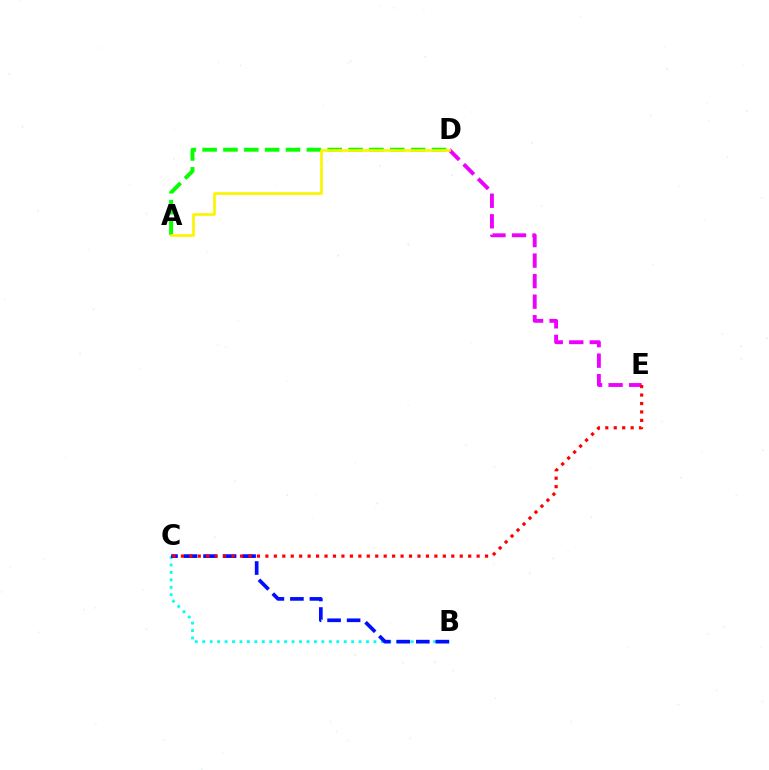{('B', 'C'): [{'color': '#00fff6', 'line_style': 'dotted', 'thickness': 2.02}, {'color': '#0010ff', 'line_style': 'dashed', 'thickness': 2.65}], ('A', 'D'): [{'color': '#08ff00', 'line_style': 'dashed', 'thickness': 2.83}, {'color': '#fcf500', 'line_style': 'solid', 'thickness': 1.91}], ('D', 'E'): [{'color': '#ee00ff', 'line_style': 'dashed', 'thickness': 2.79}], ('C', 'E'): [{'color': '#ff0000', 'line_style': 'dotted', 'thickness': 2.3}]}